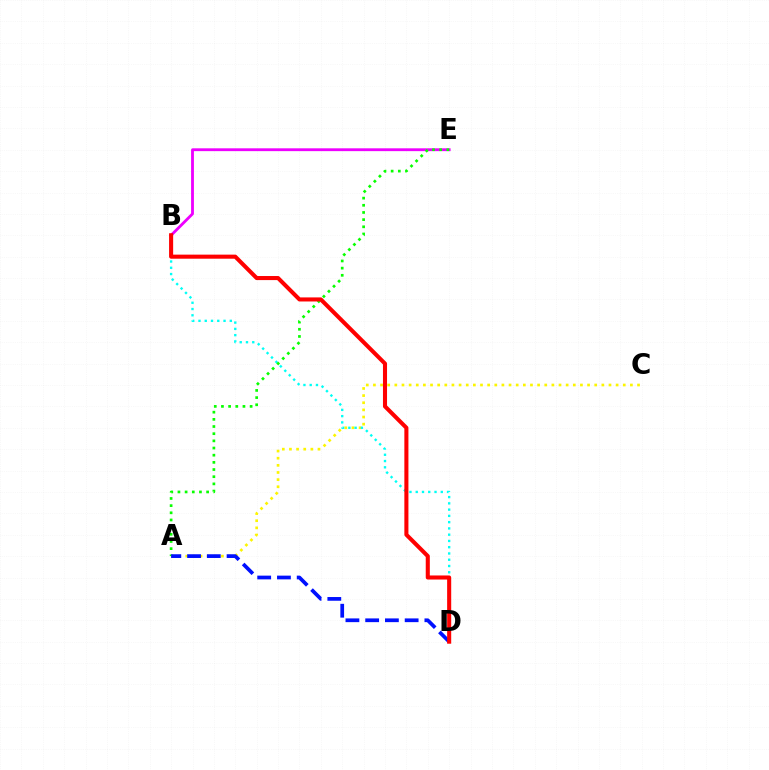{('A', 'C'): [{'color': '#fcf500', 'line_style': 'dotted', 'thickness': 1.94}], ('B', 'E'): [{'color': '#ee00ff', 'line_style': 'solid', 'thickness': 2.04}], ('B', 'D'): [{'color': '#00fff6', 'line_style': 'dotted', 'thickness': 1.7}, {'color': '#ff0000', 'line_style': 'solid', 'thickness': 2.93}], ('A', 'E'): [{'color': '#08ff00', 'line_style': 'dotted', 'thickness': 1.95}], ('A', 'D'): [{'color': '#0010ff', 'line_style': 'dashed', 'thickness': 2.68}]}